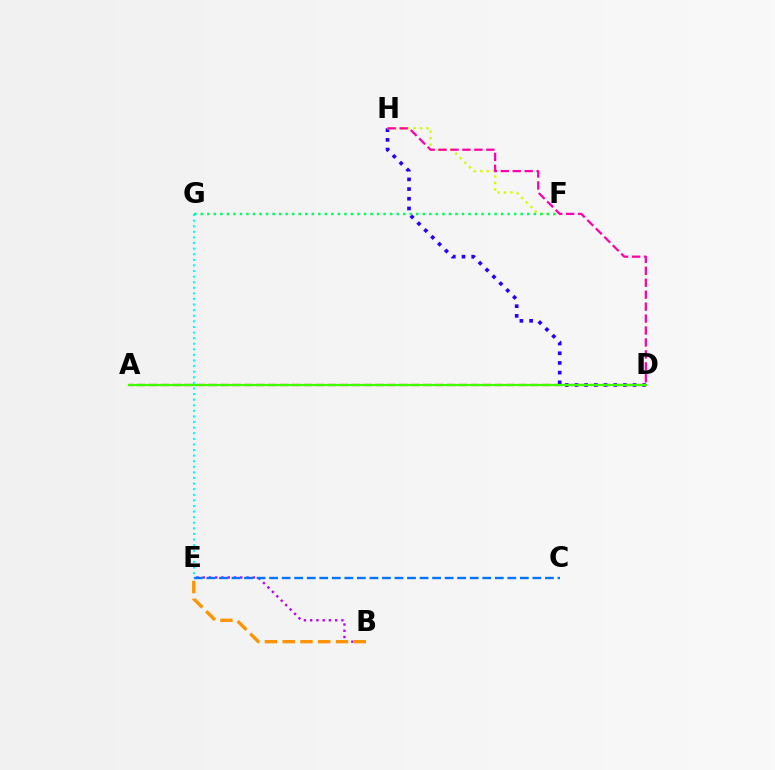{('B', 'E'): [{'color': '#b900ff', 'line_style': 'dotted', 'thickness': 1.7}, {'color': '#ff9400', 'line_style': 'dashed', 'thickness': 2.41}], ('D', 'H'): [{'color': '#2500ff', 'line_style': 'dotted', 'thickness': 2.63}, {'color': '#ff00ac', 'line_style': 'dashed', 'thickness': 1.62}], ('A', 'D'): [{'color': '#ff0000', 'line_style': 'dashed', 'thickness': 1.62}, {'color': '#3dff00', 'line_style': 'solid', 'thickness': 1.58}], ('F', 'H'): [{'color': '#d1ff00', 'line_style': 'dotted', 'thickness': 1.75}], ('F', 'G'): [{'color': '#00ff5c', 'line_style': 'dotted', 'thickness': 1.77}], ('C', 'E'): [{'color': '#0074ff', 'line_style': 'dashed', 'thickness': 1.7}], ('E', 'G'): [{'color': '#00fff6', 'line_style': 'dotted', 'thickness': 1.52}]}